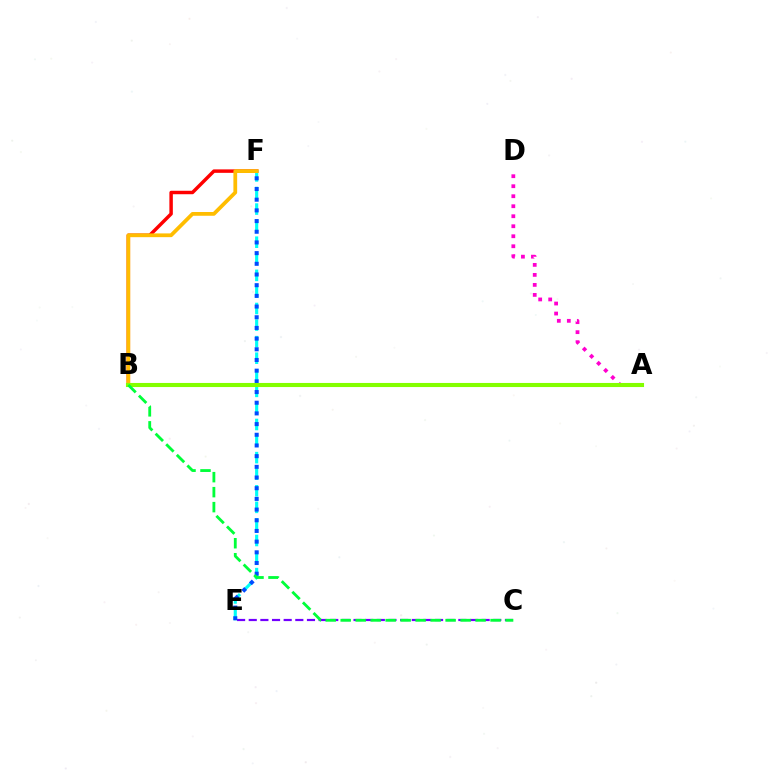{('B', 'F'): [{'color': '#ff0000', 'line_style': 'solid', 'thickness': 2.49}, {'color': '#ffbd00', 'line_style': 'solid', 'thickness': 2.71}], ('C', 'E'): [{'color': '#7200ff', 'line_style': 'dashed', 'thickness': 1.58}], ('E', 'F'): [{'color': '#00fff6', 'line_style': 'dashed', 'thickness': 2.25}, {'color': '#004bff', 'line_style': 'dotted', 'thickness': 2.9}], ('A', 'D'): [{'color': '#ff00cf', 'line_style': 'dotted', 'thickness': 2.72}], ('A', 'B'): [{'color': '#84ff00', 'line_style': 'solid', 'thickness': 2.94}], ('B', 'C'): [{'color': '#00ff39', 'line_style': 'dashed', 'thickness': 2.04}]}